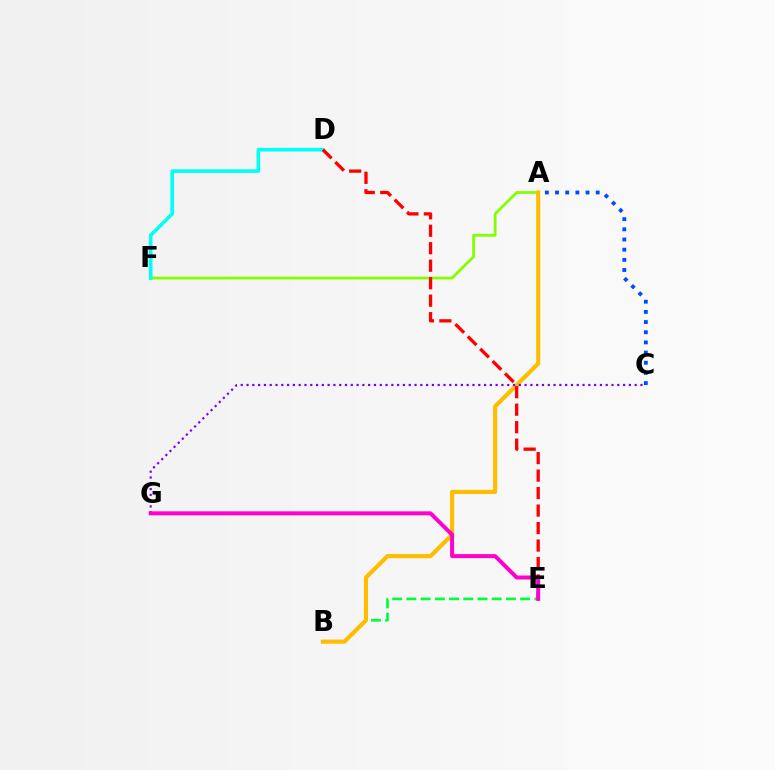{('A', 'F'): [{'color': '#84ff00', 'line_style': 'solid', 'thickness': 2.01}], ('D', 'F'): [{'color': '#00fff6', 'line_style': 'solid', 'thickness': 2.59}], ('B', 'E'): [{'color': '#00ff39', 'line_style': 'dashed', 'thickness': 1.93}], ('A', 'C'): [{'color': '#004bff', 'line_style': 'dotted', 'thickness': 2.76}], ('A', 'B'): [{'color': '#ffbd00', 'line_style': 'solid', 'thickness': 2.97}], ('C', 'G'): [{'color': '#7200ff', 'line_style': 'dotted', 'thickness': 1.57}], ('D', 'E'): [{'color': '#ff0000', 'line_style': 'dashed', 'thickness': 2.38}], ('E', 'G'): [{'color': '#ff00cf', 'line_style': 'solid', 'thickness': 2.87}]}